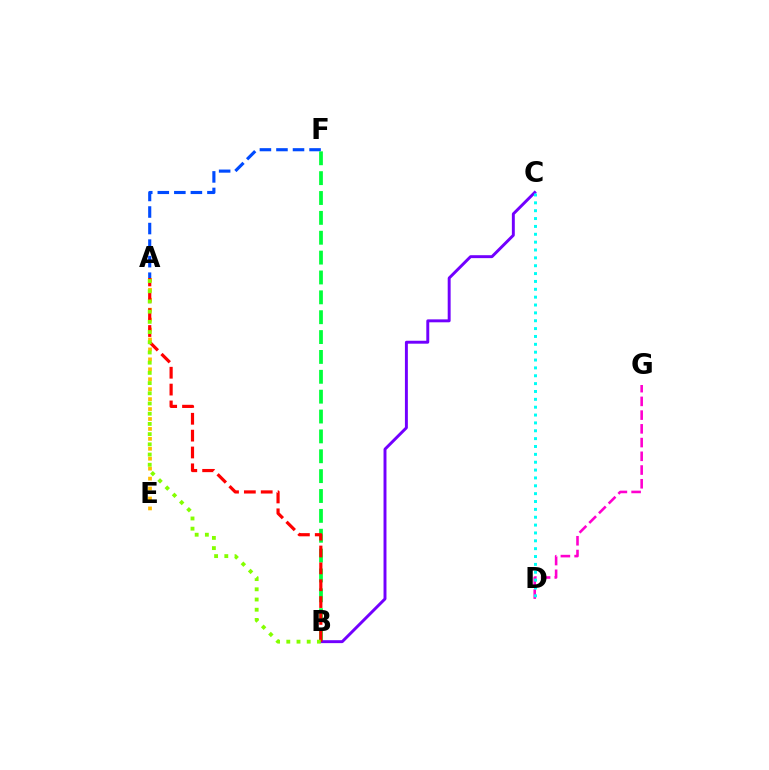{('A', 'F'): [{'color': '#004bff', 'line_style': 'dashed', 'thickness': 2.25}], ('A', 'E'): [{'color': '#ffbd00', 'line_style': 'dotted', 'thickness': 2.7}], ('B', 'F'): [{'color': '#00ff39', 'line_style': 'dashed', 'thickness': 2.7}], ('B', 'C'): [{'color': '#7200ff', 'line_style': 'solid', 'thickness': 2.11}], ('A', 'B'): [{'color': '#ff0000', 'line_style': 'dashed', 'thickness': 2.29}, {'color': '#84ff00', 'line_style': 'dotted', 'thickness': 2.77}], ('D', 'G'): [{'color': '#ff00cf', 'line_style': 'dashed', 'thickness': 1.87}], ('C', 'D'): [{'color': '#00fff6', 'line_style': 'dotted', 'thickness': 2.14}]}